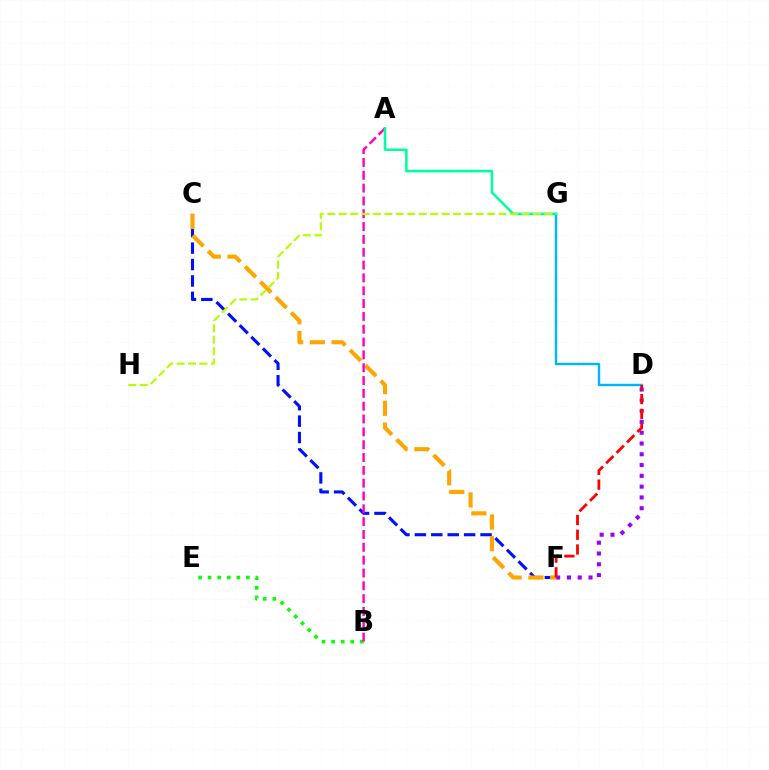{('D', 'G'): [{'color': '#00b5ff', 'line_style': 'solid', 'thickness': 1.74}], ('B', 'E'): [{'color': '#08ff00', 'line_style': 'dotted', 'thickness': 2.6}], ('C', 'F'): [{'color': '#0010ff', 'line_style': 'dashed', 'thickness': 2.23}, {'color': '#ffa500', 'line_style': 'dashed', 'thickness': 2.95}], ('D', 'F'): [{'color': '#9b00ff', 'line_style': 'dotted', 'thickness': 2.93}, {'color': '#ff0000', 'line_style': 'dashed', 'thickness': 2.0}], ('A', 'B'): [{'color': '#ff00bd', 'line_style': 'dashed', 'thickness': 1.74}], ('A', 'G'): [{'color': '#00ff9d', 'line_style': 'solid', 'thickness': 1.84}], ('G', 'H'): [{'color': '#b3ff00', 'line_style': 'dashed', 'thickness': 1.55}]}